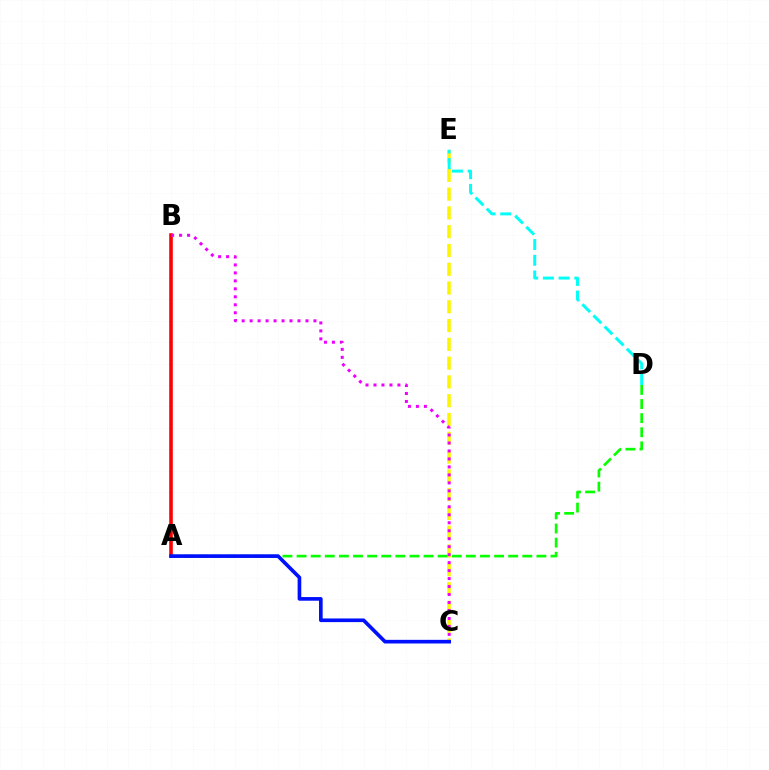{('A', 'B'): [{'color': '#ff0000', 'line_style': 'solid', 'thickness': 2.58}], ('C', 'E'): [{'color': '#fcf500', 'line_style': 'dashed', 'thickness': 2.55}], ('A', 'D'): [{'color': '#08ff00', 'line_style': 'dashed', 'thickness': 1.92}], ('B', 'C'): [{'color': '#ee00ff', 'line_style': 'dotted', 'thickness': 2.17}], ('A', 'C'): [{'color': '#0010ff', 'line_style': 'solid', 'thickness': 2.63}], ('D', 'E'): [{'color': '#00fff6', 'line_style': 'dashed', 'thickness': 2.13}]}